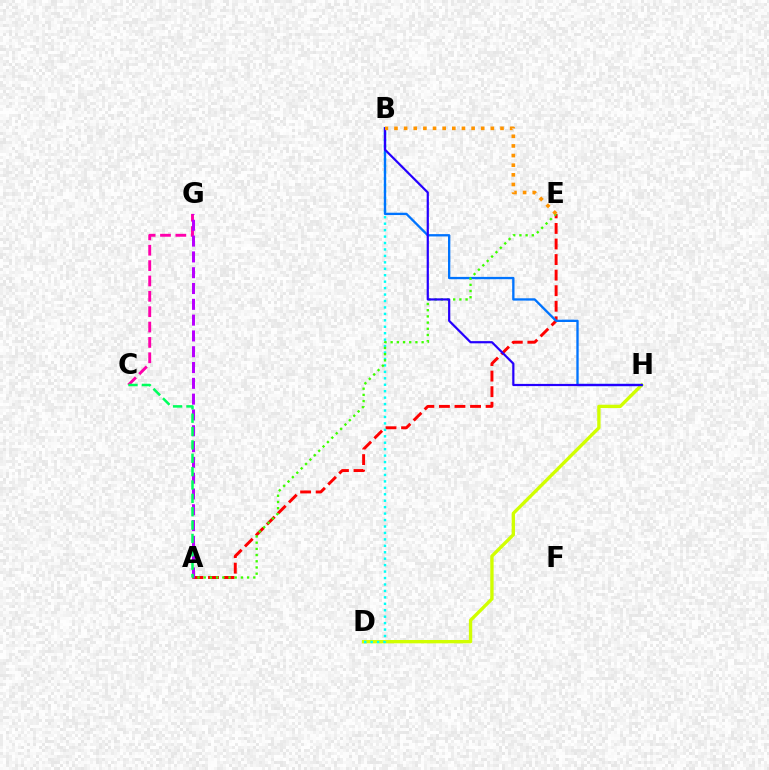{('C', 'G'): [{'color': '#ff00ac', 'line_style': 'dashed', 'thickness': 2.09}], ('A', 'E'): [{'color': '#ff0000', 'line_style': 'dashed', 'thickness': 2.11}, {'color': '#3dff00', 'line_style': 'dotted', 'thickness': 1.68}], ('A', 'G'): [{'color': '#b900ff', 'line_style': 'dashed', 'thickness': 2.15}], ('D', 'H'): [{'color': '#d1ff00', 'line_style': 'solid', 'thickness': 2.41}], ('B', 'D'): [{'color': '#00fff6', 'line_style': 'dotted', 'thickness': 1.75}], ('B', 'H'): [{'color': '#0074ff', 'line_style': 'solid', 'thickness': 1.68}, {'color': '#2500ff', 'line_style': 'solid', 'thickness': 1.59}], ('A', 'C'): [{'color': '#00ff5c', 'line_style': 'dashed', 'thickness': 1.81}], ('B', 'E'): [{'color': '#ff9400', 'line_style': 'dotted', 'thickness': 2.62}]}